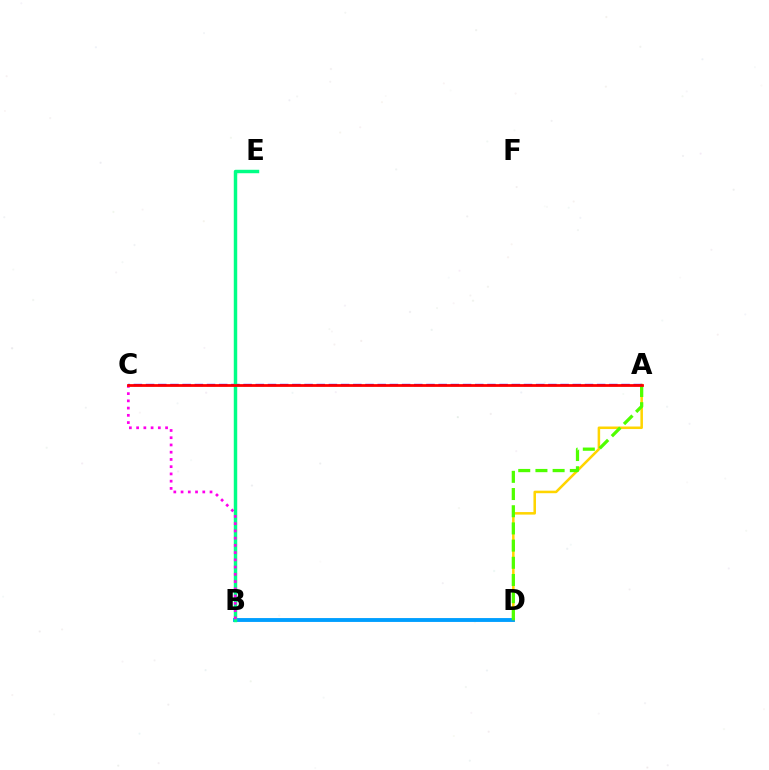{('A', 'D'): [{'color': '#ffd500', 'line_style': 'solid', 'thickness': 1.83}, {'color': '#4fff00', 'line_style': 'dashed', 'thickness': 2.34}], ('A', 'C'): [{'color': '#3700ff', 'line_style': 'dashed', 'thickness': 1.66}, {'color': '#ff0000', 'line_style': 'solid', 'thickness': 1.99}], ('B', 'D'): [{'color': '#009eff', 'line_style': 'solid', 'thickness': 2.79}], ('B', 'E'): [{'color': '#00ff86', 'line_style': 'solid', 'thickness': 2.48}], ('B', 'C'): [{'color': '#ff00ed', 'line_style': 'dotted', 'thickness': 1.97}]}